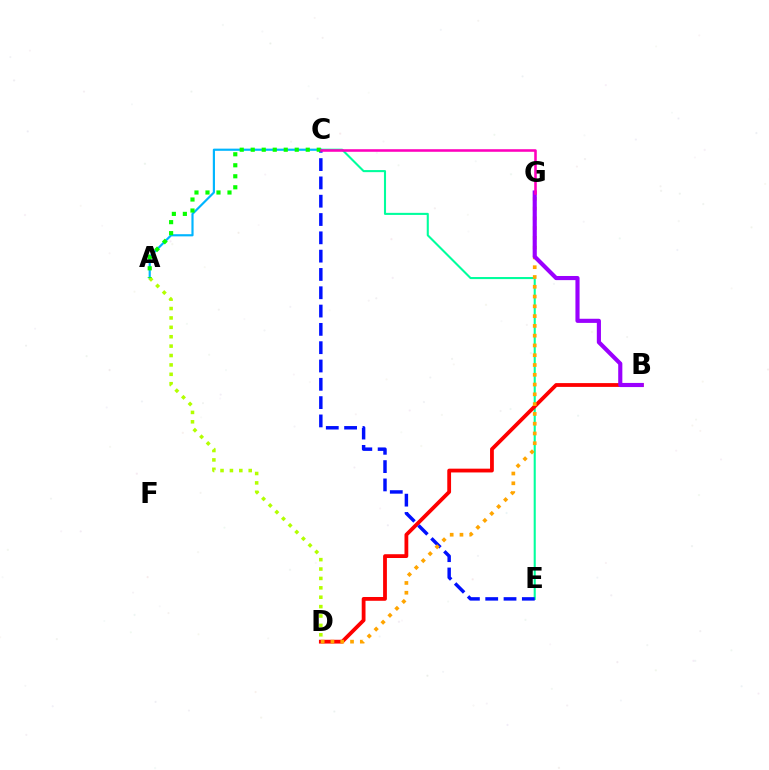{('A', 'C'): [{'color': '#00b5ff', 'line_style': 'solid', 'thickness': 1.56}, {'color': '#08ff00', 'line_style': 'dotted', 'thickness': 2.99}], ('C', 'E'): [{'color': '#00ff9d', 'line_style': 'solid', 'thickness': 1.5}, {'color': '#0010ff', 'line_style': 'dashed', 'thickness': 2.49}], ('B', 'D'): [{'color': '#ff0000', 'line_style': 'solid', 'thickness': 2.73}], ('A', 'D'): [{'color': '#b3ff00', 'line_style': 'dotted', 'thickness': 2.55}], ('D', 'G'): [{'color': '#ffa500', 'line_style': 'dotted', 'thickness': 2.66}], ('B', 'G'): [{'color': '#9b00ff', 'line_style': 'solid', 'thickness': 2.98}], ('C', 'G'): [{'color': '#ff00bd', 'line_style': 'solid', 'thickness': 1.85}]}